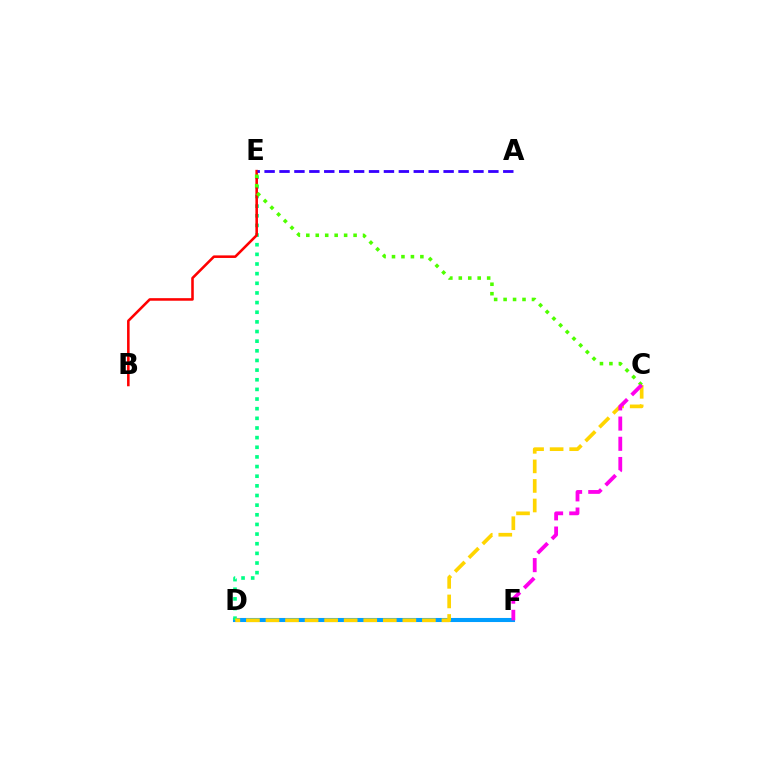{('D', 'F'): [{'color': '#009eff', 'line_style': 'solid', 'thickness': 2.93}], ('D', 'E'): [{'color': '#00ff86', 'line_style': 'dotted', 'thickness': 2.62}], ('C', 'D'): [{'color': '#ffd500', 'line_style': 'dashed', 'thickness': 2.66}], ('B', 'E'): [{'color': '#ff0000', 'line_style': 'solid', 'thickness': 1.84}], ('A', 'E'): [{'color': '#3700ff', 'line_style': 'dashed', 'thickness': 2.03}], ('C', 'E'): [{'color': '#4fff00', 'line_style': 'dotted', 'thickness': 2.57}], ('C', 'F'): [{'color': '#ff00ed', 'line_style': 'dashed', 'thickness': 2.74}]}